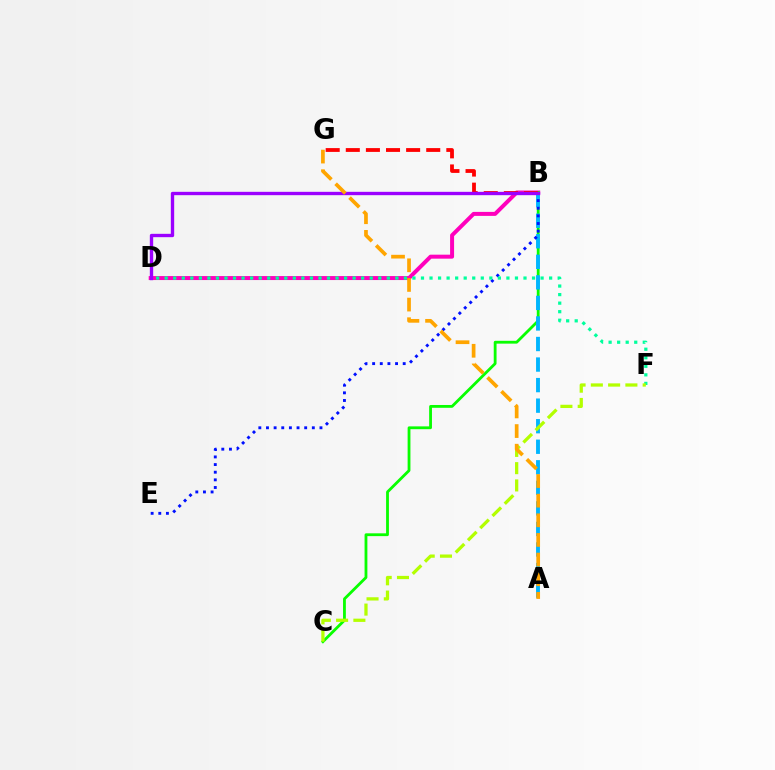{('B', 'D'): [{'color': '#ff00bd', 'line_style': 'solid', 'thickness': 2.87}, {'color': '#9b00ff', 'line_style': 'solid', 'thickness': 2.41}], ('B', 'C'): [{'color': '#08ff00', 'line_style': 'solid', 'thickness': 2.02}], ('A', 'B'): [{'color': '#00b5ff', 'line_style': 'dashed', 'thickness': 2.79}], ('B', 'E'): [{'color': '#0010ff', 'line_style': 'dotted', 'thickness': 2.08}], ('D', 'F'): [{'color': '#00ff9d', 'line_style': 'dotted', 'thickness': 2.32}], ('C', 'F'): [{'color': '#b3ff00', 'line_style': 'dashed', 'thickness': 2.35}], ('B', 'G'): [{'color': '#ff0000', 'line_style': 'dashed', 'thickness': 2.73}], ('A', 'G'): [{'color': '#ffa500', 'line_style': 'dashed', 'thickness': 2.67}]}